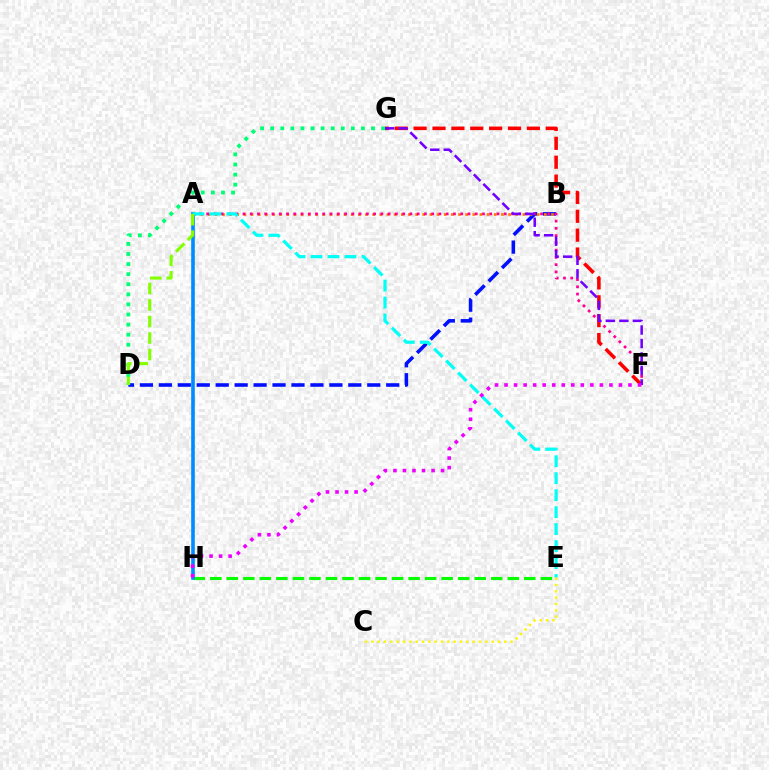{('B', 'D'): [{'color': '#0010ff', 'line_style': 'dashed', 'thickness': 2.57}], ('A', 'B'): [{'color': '#ff7c00', 'line_style': 'dotted', 'thickness': 1.94}], ('A', 'F'): [{'color': '#ff0094', 'line_style': 'dotted', 'thickness': 1.97}], ('E', 'H'): [{'color': '#08ff00', 'line_style': 'dashed', 'thickness': 2.25}], ('F', 'G'): [{'color': '#ff0000', 'line_style': 'dashed', 'thickness': 2.56}, {'color': '#7200ff', 'line_style': 'dashed', 'thickness': 1.83}], ('A', 'H'): [{'color': '#008cff', 'line_style': 'solid', 'thickness': 2.61}], ('A', 'E'): [{'color': '#00fff6', 'line_style': 'dashed', 'thickness': 2.31}], ('C', 'E'): [{'color': '#fcf500', 'line_style': 'dotted', 'thickness': 1.72}], ('D', 'G'): [{'color': '#00ff74', 'line_style': 'dotted', 'thickness': 2.74}], ('A', 'D'): [{'color': '#84ff00', 'line_style': 'dashed', 'thickness': 2.24}], ('F', 'H'): [{'color': '#ee00ff', 'line_style': 'dotted', 'thickness': 2.59}]}